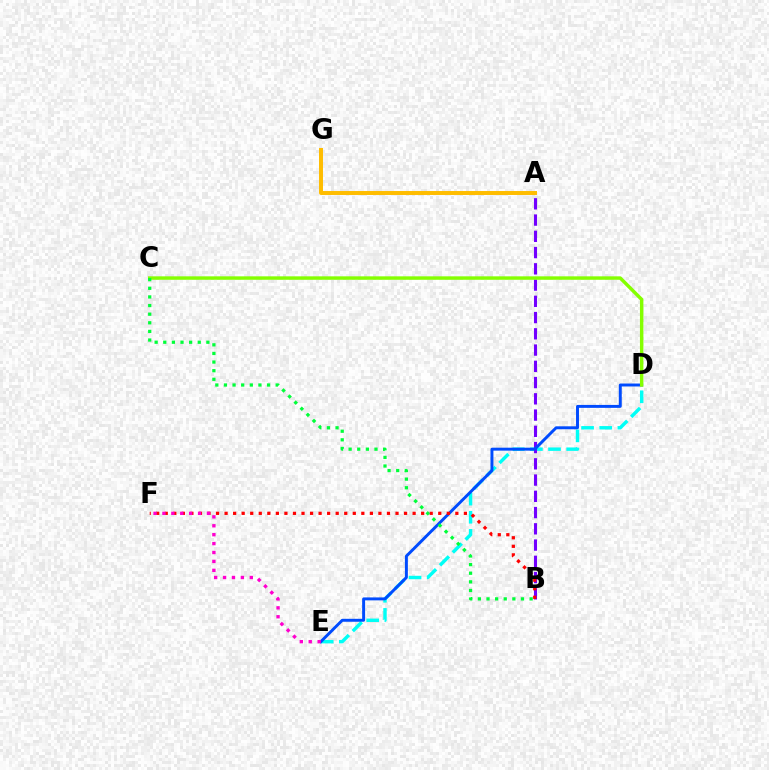{('D', 'E'): [{'color': '#00fff6', 'line_style': 'dashed', 'thickness': 2.46}, {'color': '#004bff', 'line_style': 'solid', 'thickness': 2.12}], ('A', 'B'): [{'color': '#7200ff', 'line_style': 'dashed', 'thickness': 2.21}], ('A', 'G'): [{'color': '#ffbd00', 'line_style': 'solid', 'thickness': 2.85}], ('C', 'D'): [{'color': '#84ff00', 'line_style': 'solid', 'thickness': 2.48}], ('B', 'F'): [{'color': '#ff0000', 'line_style': 'dotted', 'thickness': 2.32}], ('B', 'C'): [{'color': '#00ff39', 'line_style': 'dotted', 'thickness': 2.34}], ('E', 'F'): [{'color': '#ff00cf', 'line_style': 'dotted', 'thickness': 2.42}]}